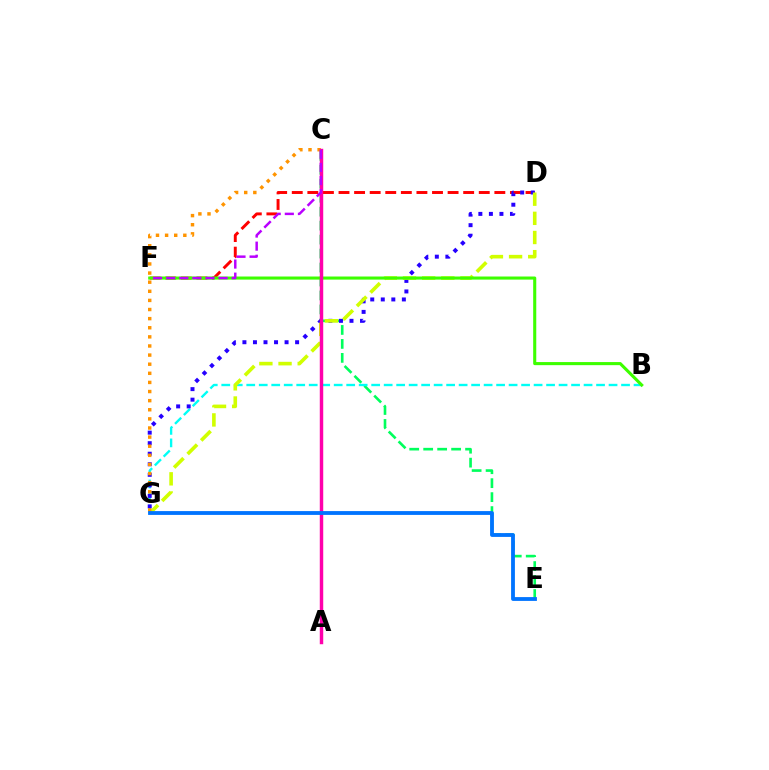{('C', 'E'): [{'color': '#00ff5c', 'line_style': 'dashed', 'thickness': 1.9}], ('B', 'G'): [{'color': '#00fff6', 'line_style': 'dashed', 'thickness': 1.7}], ('D', 'F'): [{'color': '#ff0000', 'line_style': 'dashed', 'thickness': 2.12}], ('D', 'G'): [{'color': '#2500ff', 'line_style': 'dotted', 'thickness': 2.86}, {'color': '#d1ff00', 'line_style': 'dashed', 'thickness': 2.6}], ('B', 'F'): [{'color': '#3dff00', 'line_style': 'solid', 'thickness': 2.22}], ('C', 'G'): [{'color': '#ff9400', 'line_style': 'dotted', 'thickness': 2.48}], ('A', 'C'): [{'color': '#ff00ac', 'line_style': 'solid', 'thickness': 2.48}], ('E', 'G'): [{'color': '#0074ff', 'line_style': 'solid', 'thickness': 2.74}], ('C', 'F'): [{'color': '#b900ff', 'line_style': 'dashed', 'thickness': 1.78}]}